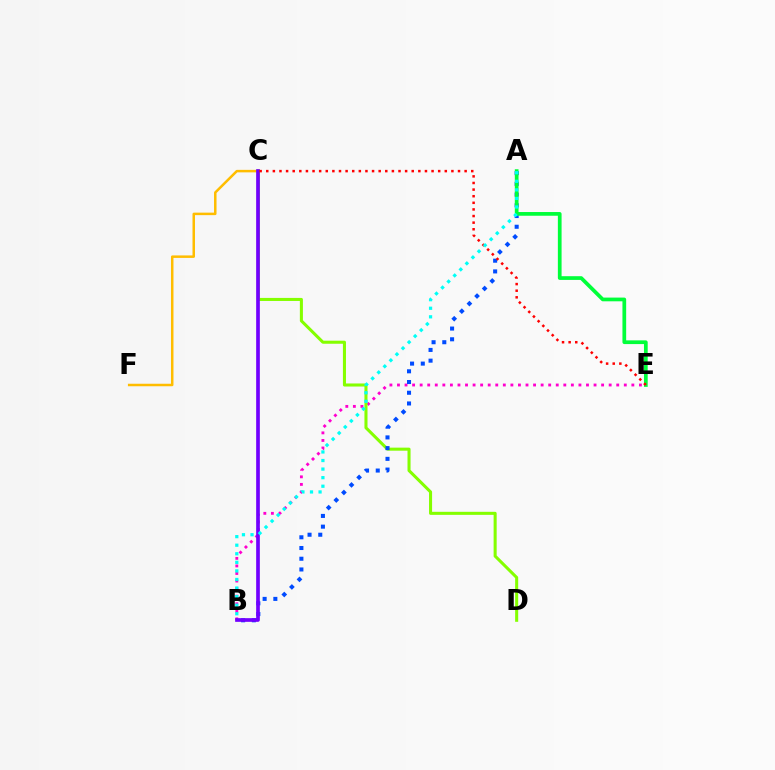{('B', 'E'): [{'color': '#ff00cf', 'line_style': 'dotted', 'thickness': 2.05}], ('C', 'F'): [{'color': '#ffbd00', 'line_style': 'solid', 'thickness': 1.8}], ('C', 'D'): [{'color': '#84ff00', 'line_style': 'solid', 'thickness': 2.2}], ('A', 'B'): [{'color': '#004bff', 'line_style': 'dotted', 'thickness': 2.91}, {'color': '#00fff6', 'line_style': 'dotted', 'thickness': 2.33}], ('B', 'C'): [{'color': '#7200ff', 'line_style': 'solid', 'thickness': 2.65}], ('A', 'E'): [{'color': '#00ff39', 'line_style': 'solid', 'thickness': 2.68}], ('C', 'E'): [{'color': '#ff0000', 'line_style': 'dotted', 'thickness': 1.8}]}